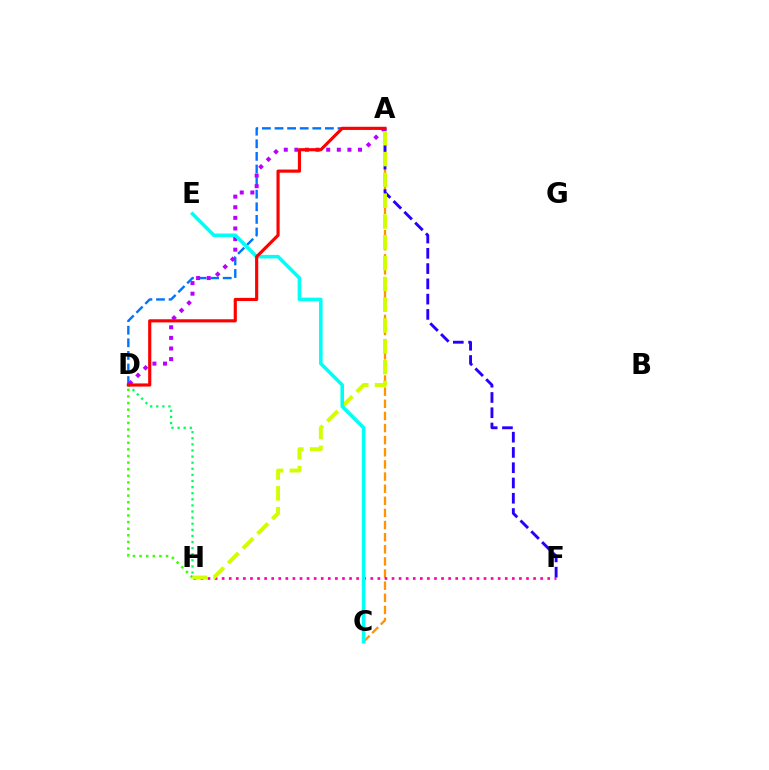{('A', 'C'): [{'color': '#ff9400', 'line_style': 'dashed', 'thickness': 1.65}], ('A', 'F'): [{'color': '#2500ff', 'line_style': 'dashed', 'thickness': 2.07}], ('A', 'D'): [{'color': '#0074ff', 'line_style': 'dashed', 'thickness': 1.71}, {'color': '#b900ff', 'line_style': 'dotted', 'thickness': 2.88}, {'color': '#ff0000', 'line_style': 'solid', 'thickness': 2.27}], ('F', 'H'): [{'color': '#ff00ac', 'line_style': 'dotted', 'thickness': 1.92}], ('D', 'H'): [{'color': '#3dff00', 'line_style': 'dotted', 'thickness': 1.8}, {'color': '#00ff5c', 'line_style': 'dotted', 'thickness': 1.66}], ('A', 'H'): [{'color': '#d1ff00', 'line_style': 'dashed', 'thickness': 2.83}], ('C', 'E'): [{'color': '#00fff6', 'line_style': 'solid', 'thickness': 2.57}]}